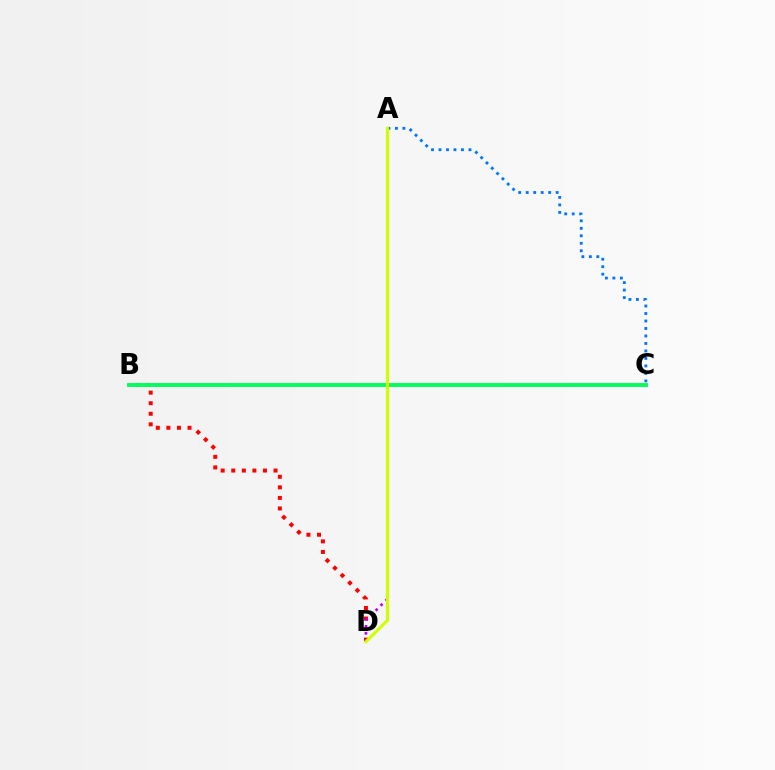{('A', 'C'): [{'color': '#0074ff', 'line_style': 'dotted', 'thickness': 2.03}], ('B', 'D'): [{'color': '#ff0000', 'line_style': 'dotted', 'thickness': 2.87}], ('A', 'D'): [{'color': '#b900ff', 'line_style': 'dotted', 'thickness': 1.9}, {'color': '#d1ff00', 'line_style': 'solid', 'thickness': 2.28}], ('B', 'C'): [{'color': '#00ff5c', 'line_style': 'solid', 'thickness': 2.81}]}